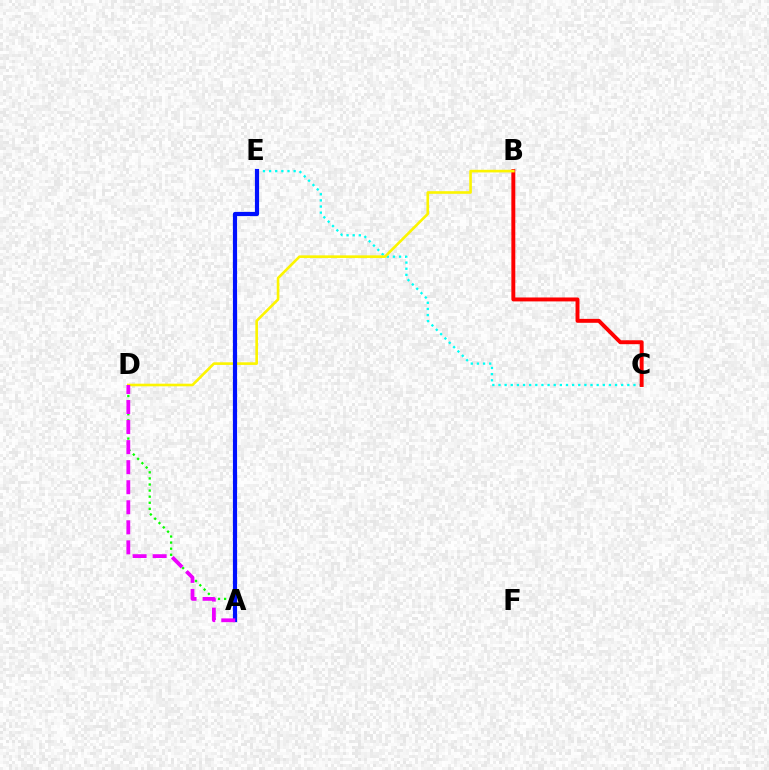{('A', 'D'): [{'color': '#08ff00', 'line_style': 'dotted', 'thickness': 1.65}, {'color': '#ee00ff', 'line_style': 'dashed', 'thickness': 2.72}], ('C', 'E'): [{'color': '#00fff6', 'line_style': 'dotted', 'thickness': 1.67}], ('B', 'C'): [{'color': '#ff0000', 'line_style': 'solid', 'thickness': 2.83}], ('B', 'D'): [{'color': '#fcf500', 'line_style': 'solid', 'thickness': 1.89}], ('A', 'E'): [{'color': '#0010ff', 'line_style': 'solid', 'thickness': 3.0}]}